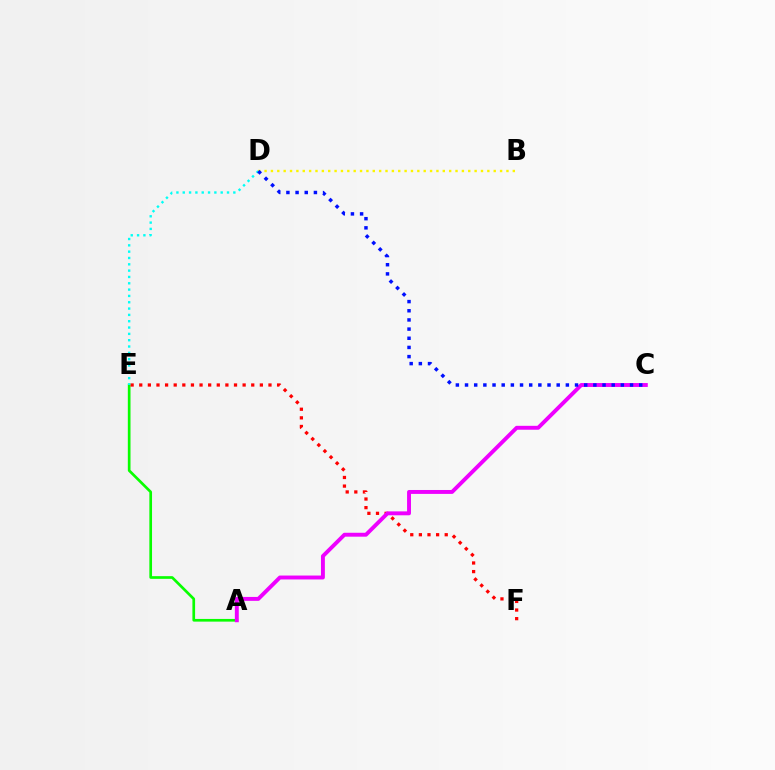{('A', 'E'): [{'color': '#08ff00', 'line_style': 'solid', 'thickness': 1.93}], ('B', 'D'): [{'color': '#fcf500', 'line_style': 'dotted', 'thickness': 1.73}], ('E', 'F'): [{'color': '#ff0000', 'line_style': 'dotted', 'thickness': 2.34}], ('A', 'C'): [{'color': '#ee00ff', 'line_style': 'solid', 'thickness': 2.82}], ('D', 'E'): [{'color': '#00fff6', 'line_style': 'dotted', 'thickness': 1.72}], ('C', 'D'): [{'color': '#0010ff', 'line_style': 'dotted', 'thickness': 2.49}]}